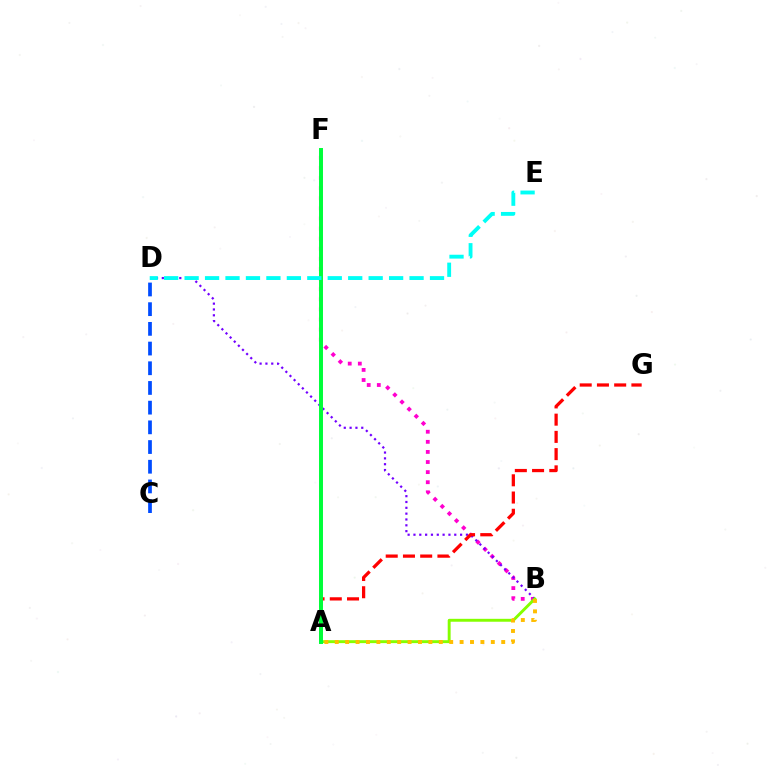{('B', 'F'): [{'color': '#ff00cf', 'line_style': 'dotted', 'thickness': 2.74}], ('B', 'D'): [{'color': '#7200ff', 'line_style': 'dotted', 'thickness': 1.58}], ('A', 'B'): [{'color': '#84ff00', 'line_style': 'solid', 'thickness': 2.1}, {'color': '#ffbd00', 'line_style': 'dotted', 'thickness': 2.83}], ('C', 'D'): [{'color': '#004bff', 'line_style': 'dashed', 'thickness': 2.68}], ('A', 'G'): [{'color': '#ff0000', 'line_style': 'dashed', 'thickness': 2.34}], ('A', 'F'): [{'color': '#00ff39', 'line_style': 'solid', 'thickness': 2.86}], ('D', 'E'): [{'color': '#00fff6', 'line_style': 'dashed', 'thickness': 2.78}]}